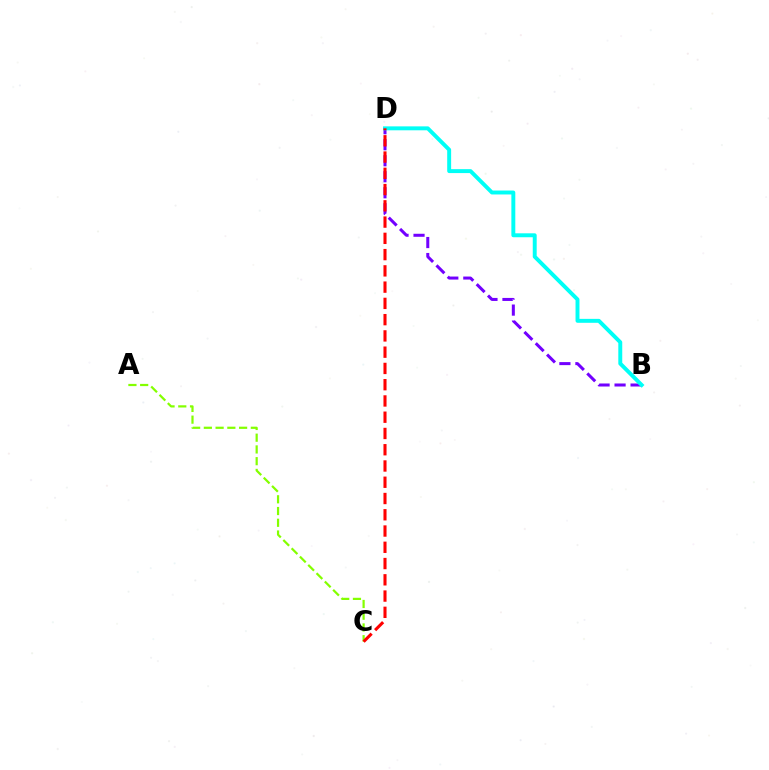{('B', 'D'): [{'color': '#7200ff', 'line_style': 'dashed', 'thickness': 2.17}, {'color': '#00fff6', 'line_style': 'solid', 'thickness': 2.83}], ('A', 'C'): [{'color': '#84ff00', 'line_style': 'dashed', 'thickness': 1.6}], ('C', 'D'): [{'color': '#ff0000', 'line_style': 'dashed', 'thickness': 2.21}]}